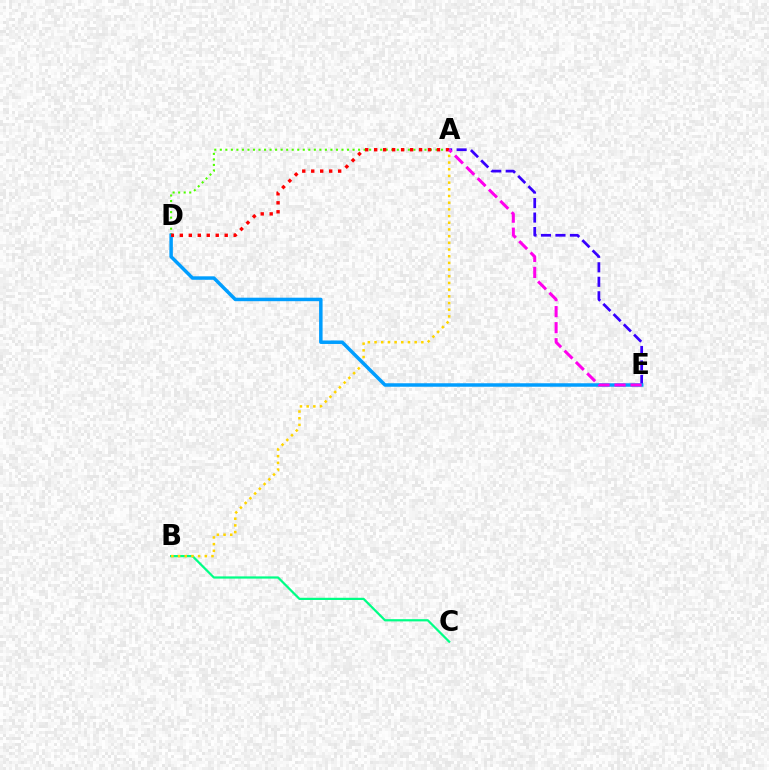{('B', 'C'): [{'color': '#00ff86', 'line_style': 'solid', 'thickness': 1.6}], ('A', 'E'): [{'color': '#3700ff', 'line_style': 'dashed', 'thickness': 1.97}, {'color': '#ff00ed', 'line_style': 'dashed', 'thickness': 2.18}], ('A', 'D'): [{'color': '#4fff00', 'line_style': 'dotted', 'thickness': 1.5}, {'color': '#ff0000', 'line_style': 'dotted', 'thickness': 2.44}], ('A', 'B'): [{'color': '#ffd500', 'line_style': 'dotted', 'thickness': 1.82}], ('D', 'E'): [{'color': '#009eff', 'line_style': 'solid', 'thickness': 2.51}]}